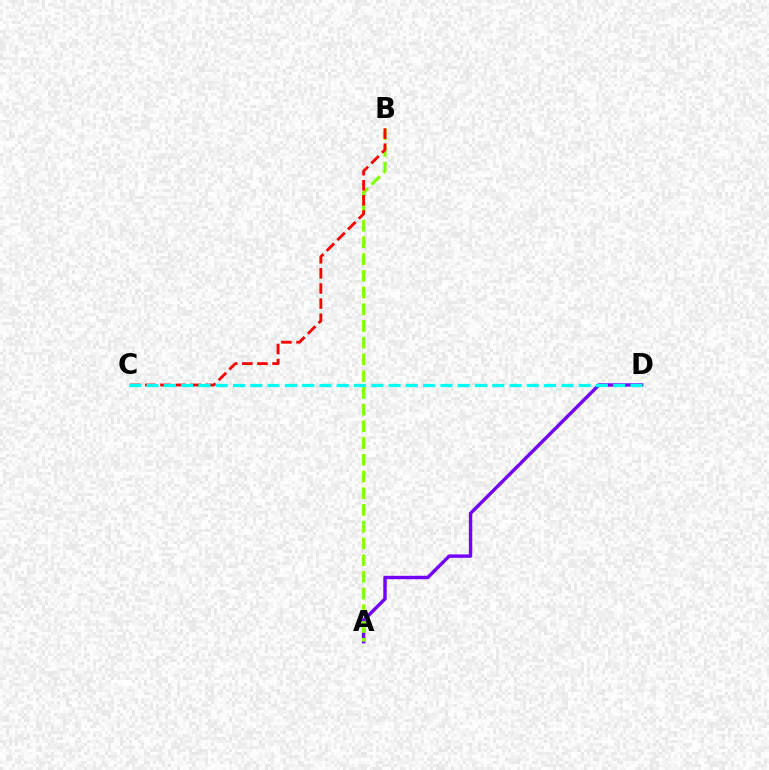{('A', 'D'): [{'color': '#7200ff', 'line_style': 'solid', 'thickness': 2.46}], ('A', 'B'): [{'color': '#84ff00', 'line_style': 'dashed', 'thickness': 2.27}], ('B', 'C'): [{'color': '#ff0000', 'line_style': 'dashed', 'thickness': 2.05}], ('C', 'D'): [{'color': '#00fff6', 'line_style': 'dashed', 'thickness': 2.35}]}